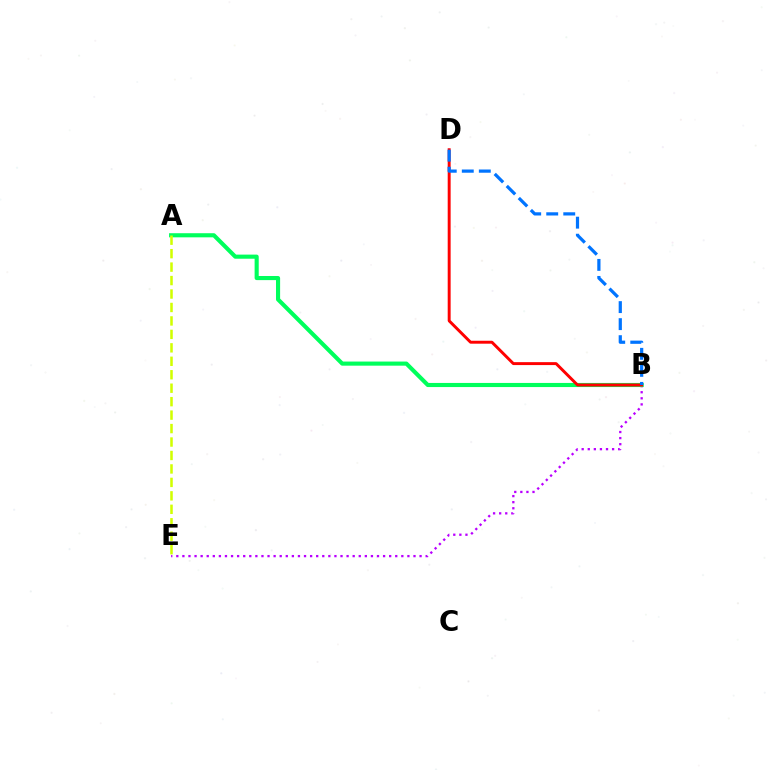{('B', 'E'): [{'color': '#b900ff', 'line_style': 'dotted', 'thickness': 1.65}], ('A', 'B'): [{'color': '#00ff5c', 'line_style': 'solid', 'thickness': 2.96}], ('A', 'E'): [{'color': '#d1ff00', 'line_style': 'dashed', 'thickness': 1.83}], ('B', 'D'): [{'color': '#ff0000', 'line_style': 'solid', 'thickness': 2.11}, {'color': '#0074ff', 'line_style': 'dashed', 'thickness': 2.31}]}